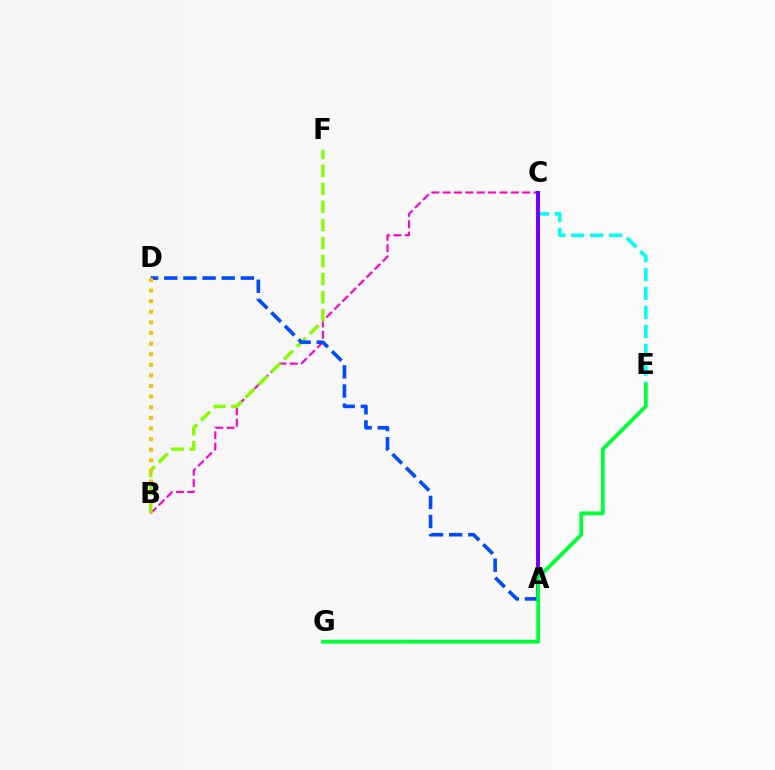{('B', 'C'): [{'color': '#ff00cf', 'line_style': 'dashed', 'thickness': 1.54}], ('A', 'C'): [{'color': '#ff0000', 'line_style': 'dotted', 'thickness': 2.74}, {'color': '#7200ff', 'line_style': 'solid', 'thickness': 2.89}], ('B', 'F'): [{'color': '#84ff00', 'line_style': 'dashed', 'thickness': 2.45}], ('C', 'E'): [{'color': '#00fff6', 'line_style': 'dashed', 'thickness': 2.57}], ('A', 'D'): [{'color': '#004bff', 'line_style': 'dashed', 'thickness': 2.6}], ('E', 'G'): [{'color': '#00ff39', 'line_style': 'solid', 'thickness': 2.72}], ('B', 'D'): [{'color': '#ffbd00', 'line_style': 'dotted', 'thickness': 2.88}]}